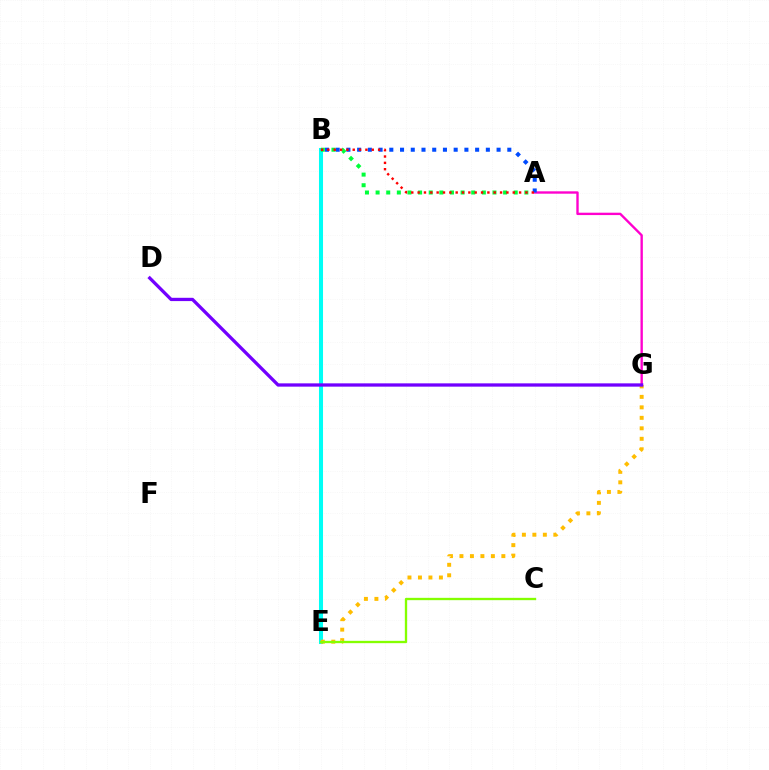{('A', 'G'): [{'color': '#ff00cf', 'line_style': 'solid', 'thickness': 1.71}], ('A', 'B'): [{'color': '#004bff', 'line_style': 'dotted', 'thickness': 2.91}, {'color': '#00ff39', 'line_style': 'dotted', 'thickness': 2.89}, {'color': '#ff0000', 'line_style': 'dotted', 'thickness': 1.72}], ('B', 'E'): [{'color': '#00fff6', 'line_style': 'solid', 'thickness': 2.91}], ('E', 'G'): [{'color': '#ffbd00', 'line_style': 'dotted', 'thickness': 2.85}], ('C', 'E'): [{'color': '#84ff00', 'line_style': 'solid', 'thickness': 1.68}], ('D', 'G'): [{'color': '#7200ff', 'line_style': 'solid', 'thickness': 2.37}]}